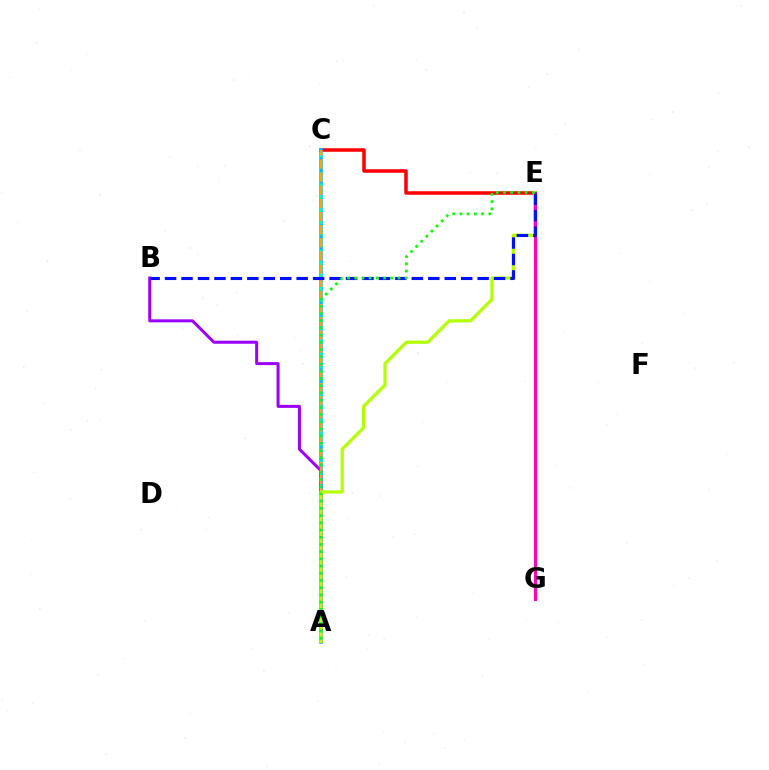{('C', 'E'): [{'color': '#ff0000', 'line_style': 'solid', 'thickness': 2.53}], ('A', 'C'): [{'color': '#00b5ff', 'line_style': 'solid', 'thickness': 2.53}, {'color': '#00ff9d', 'line_style': 'dashed', 'thickness': 1.51}, {'color': '#ffa500', 'line_style': 'dashed', 'thickness': 1.79}], ('A', 'B'): [{'color': '#9b00ff', 'line_style': 'solid', 'thickness': 2.17}], ('A', 'E'): [{'color': '#b3ff00', 'line_style': 'solid', 'thickness': 2.33}, {'color': '#08ff00', 'line_style': 'dotted', 'thickness': 1.96}], ('E', 'G'): [{'color': '#ff00bd', 'line_style': 'solid', 'thickness': 2.24}], ('B', 'E'): [{'color': '#0010ff', 'line_style': 'dashed', 'thickness': 2.23}]}